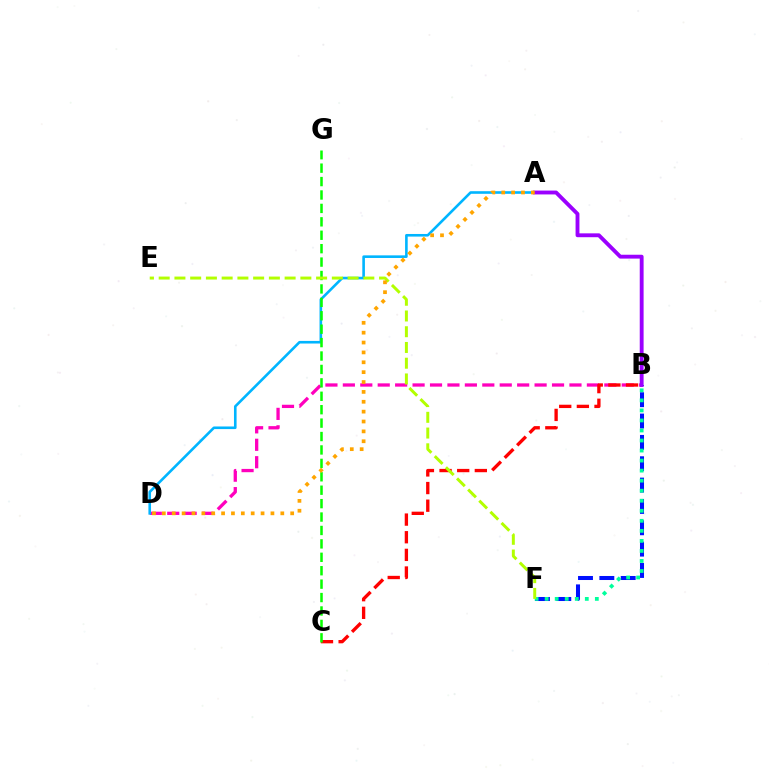{('B', 'F'): [{'color': '#0010ff', 'line_style': 'dashed', 'thickness': 2.9}, {'color': '#00ff9d', 'line_style': 'dotted', 'thickness': 2.73}], ('B', 'D'): [{'color': '#ff00bd', 'line_style': 'dashed', 'thickness': 2.37}], ('A', 'D'): [{'color': '#00b5ff', 'line_style': 'solid', 'thickness': 1.88}, {'color': '#ffa500', 'line_style': 'dotted', 'thickness': 2.68}], ('B', 'C'): [{'color': '#ff0000', 'line_style': 'dashed', 'thickness': 2.4}], ('C', 'G'): [{'color': '#08ff00', 'line_style': 'dashed', 'thickness': 1.82}], ('A', 'B'): [{'color': '#9b00ff', 'line_style': 'solid', 'thickness': 2.78}], ('E', 'F'): [{'color': '#b3ff00', 'line_style': 'dashed', 'thickness': 2.14}]}